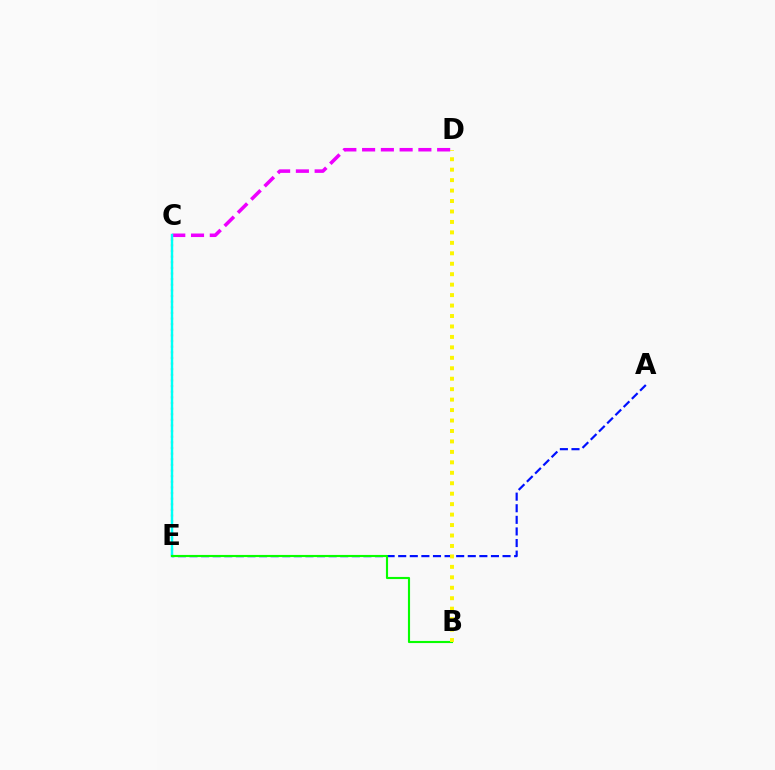{('C', 'E'): [{'color': '#ff0000', 'line_style': 'dotted', 'thickness': 1.53}, {'color': '#00fff6', 'line_style': 'solid', 'thickness': 1.75}], ('C', 'D'): [{'color': '#ee00ff', 'line_style': 'dashed', 'thickness': 2.55}], ('A', 'E'): [{'color': '#0010ff', 'line_style': 'dashed', 'thickness': 1.58}], ('B', 'E'): [{'color': '#08ff00', 'line_style': 'solid', 'thickness': 1.54}], ('B', 'D'): [{'color': '#fcf500', 'line_style': 'dotted', 'thickness': 2.84}]}